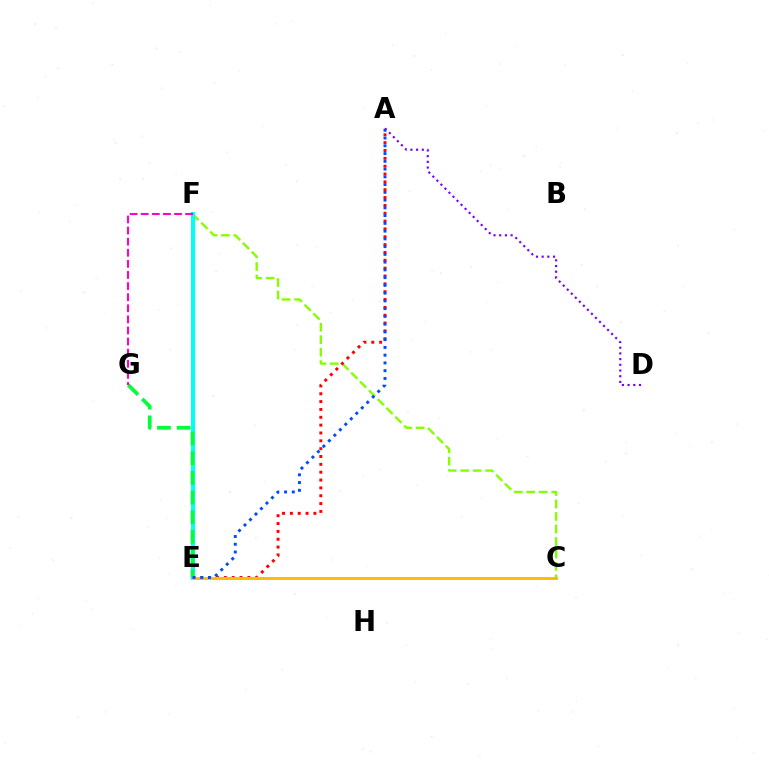{('C', 'F'): [{'color': '#84ff00', 'line_style': 'dashed', 'thickness': 1.7}], ('E', 'F'): [{'color': '#00fff6', 'line_style': 'solid', 'thickness': 2.91}], ('A', 'E'): [{'color': '#ff0000', 'line_style': 'dotted', 'thickness': 2.13}, {'color': '#004bff', 'line_style': 'dotted', 'thickness': 2.11}], ('C', 'E'): [{'color': '#ffbd00', 'line_style': 'solid', 'thickness': 2.14}], ('E', 'G'): [{'color': '#00ff39', 'line_style': 'dashed', 'thickness': 2.67}], ('A', 'D'): [{'color': '#7200ff', 'line_style': 'dotted', 'thickness': 1.55}], ('F', 'G'): [{'color': '#ff00cf', 'line_style': 'dashed', 'thickness': 1.51}]}